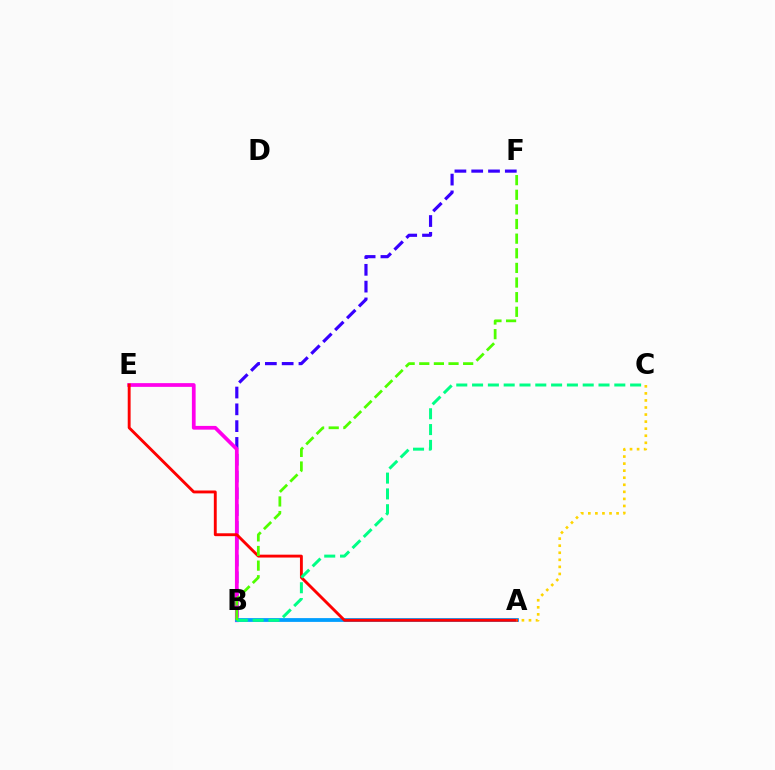{('B', 'F'): [{'color': '#3700ff', 'line_style': 'dashed', 'thickness': 2.28}, {'color': '#4fff00', 'line_style': 'dashed', 'thickness': 1.99}], ('B', 'E'): [{'color': '#ff00ed', 'line_style': 'solid', 'thickness': 2.69}], ('A', 'B'): [{'color': '#009eff', 'line_style': 'solid', 'thickness': 2.73}], ('A', 'E'): [{'color': '#ff0000', 'line_style': 'solid', 'thickness': 2.07}], ('B', 'C'): [{'color': '#00ff86', 'line_style': 'dashed', 'thickness': 2.15}], ('A', 'C'): [{'color': '#ffd500', 'line_style': 'dotted', 'thickness': 1.92}]}